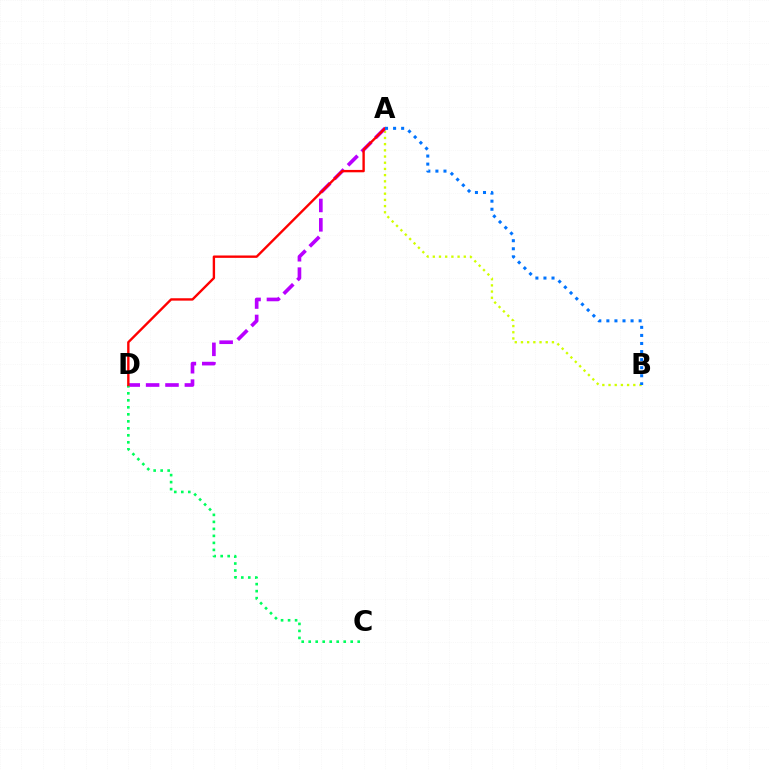{('A', 'B'): [{'color': '#d1ff00', 'line_style': 'dotted', 'thickness': 1.68}, {'color': '#0074ff', 'line_style': 'dotted', 'thickness': 2.19}], ('A', 'D'): [{'color': '#b900ff', 'line_style': 'dashed', 'thickness': 2.63}, {'color': '#ff0000', 'line_style': 'solid', 'thickness': 1.71}], ('C', 'D'): [{'color': '#00ff5c', 'line_style': 'dotted', 'thickness': 1.9}]}